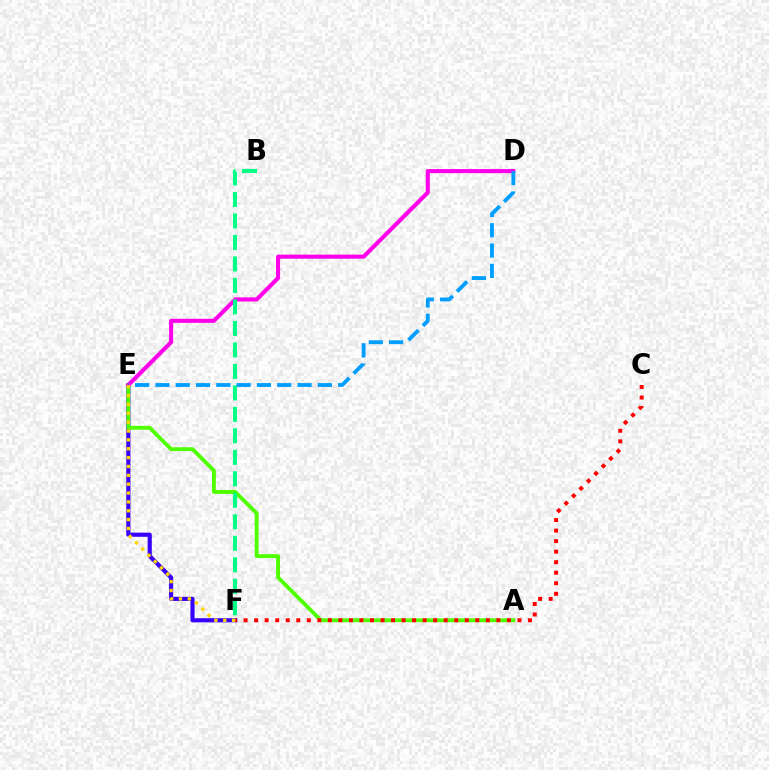{('E', 'F'): [{'color': '#3700ff', 'line_style': 'solid', 'thickness': 2.98}, {'color': '#ffd500', 'line_style': 'dotted', 'thickness': 2.41}], ('A', 'E'): [{'color': '#4fff00', 'line_style': 'solid', 'thickness': 2.78}], ('D', 'E'): [{'color': '#ff00ed', 'line_style': 'solid', 'thickness': 2.94}, {'color': '#009eff', 'line_style': 'dashed', 'thickness': 2.76}], ('B', 'F'): [{'color': '#00ff86', 'line_style': 'dashed', 'thickness': 2.92}], ('C', 'F'): [{'color': '#ff0000', 'line_style': 'dotted', 'thickness': 2.86}]}